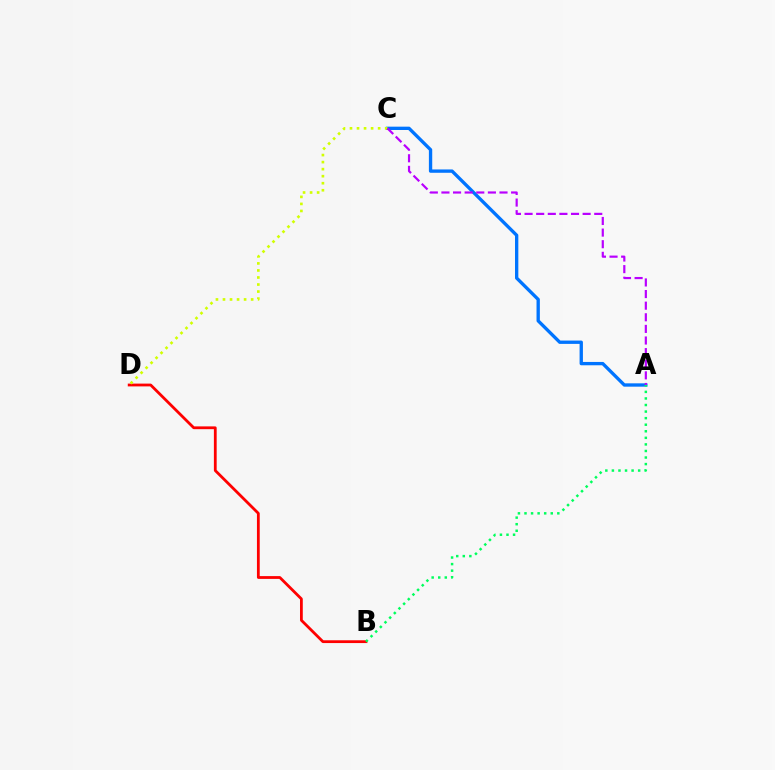{('B', 'D'): [{'color': '#ff0000', 'line_style': 'solid', 'thickness': 2.01}], ('A', 'C'): [{'color': '#0074ff', 'line_style': 'solid', 'thickness': 2.4}, {'color': '#b900ff', 'line_style': 'dashed', 'thickness': 1.58}], ('A', 'B'): [{'color': '#00ff5c', 'line_style': 'dotted', 'thickness': 1.78}], ('C', 'D'): [{'color': '#d1ff00', 'line_style': 'dotted', 'thickness': 1.91}]}